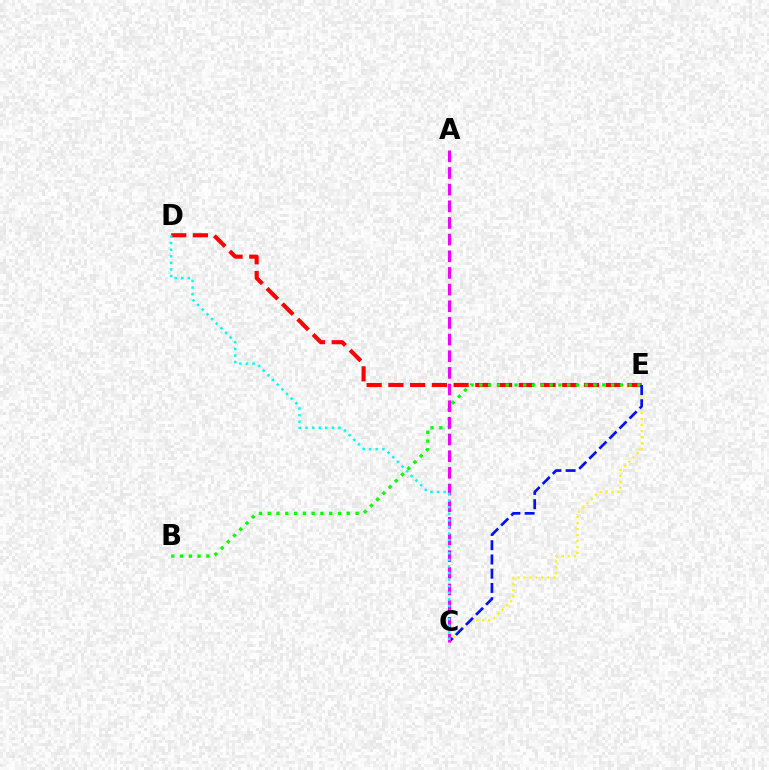{('C', 'E'): [{'color': '#fcf500', 'line_style': 'dotted', 'thickness': 1.62}, {'color': '#0010ff', 'line_style': 'dashed', 'thickness': 1.94}], ('D', 'E'): [{'color': '#ff0000', 'line_style': 'dashed', 'thickness': 2.95}], ('B', 'E'): [{'color': '#08ff00', 'line_style': 'dotted', 'thickness': 2.39}], ('A', 'C'): [{'color': '#ee00ff', 'line_style': 'dashed', 'thickness': 2.26}], ('C', 'D'): [{'color': '#00fff6', 'line_style': 'dotted', 'thickness': 1.79}]}